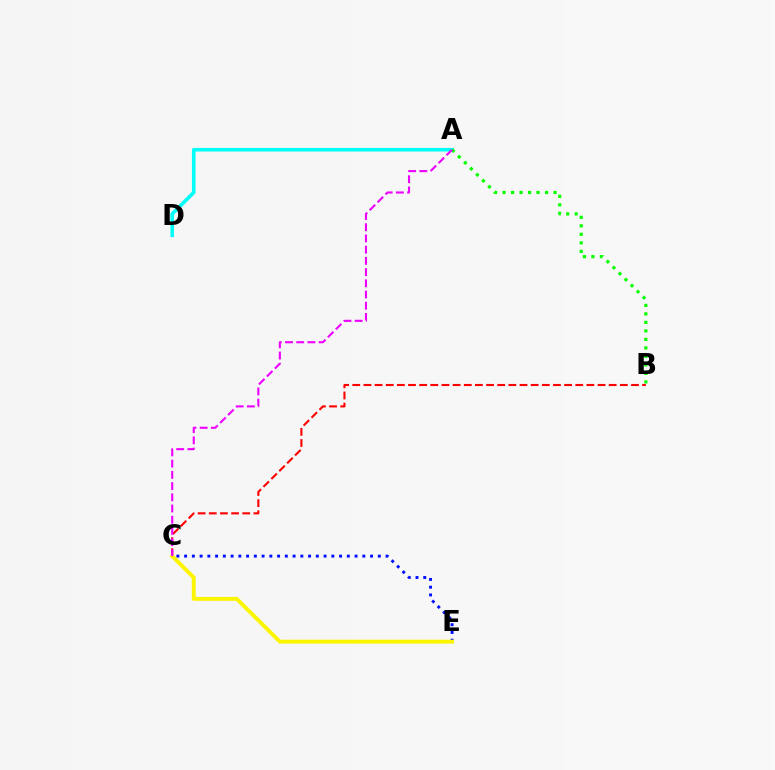{('A', 'D'): [{'color': '#00fff6', 'line_style': 'solid', 'thickness': 2.59}], ('B', 'C'): [{'color': '#ff0000', 'line_style': 'dashed', 'thickness': 1.51}], ('C', 'E'): [{'color': '#0010ff', 'line_style': 'dotted', 'thickness': 2.11}, {'color': '#fcf500', 'line_style': 'solid', 'thickness': 2.8}], ('A', 'B'): [{'color': '#08ff00', 'line_style': 'dotted', 'thickness': 2.31}], ('A', 'C'): [{'color': '#ee00ff', 'line_style': 'dashed', 'thickness': 1.52}]}